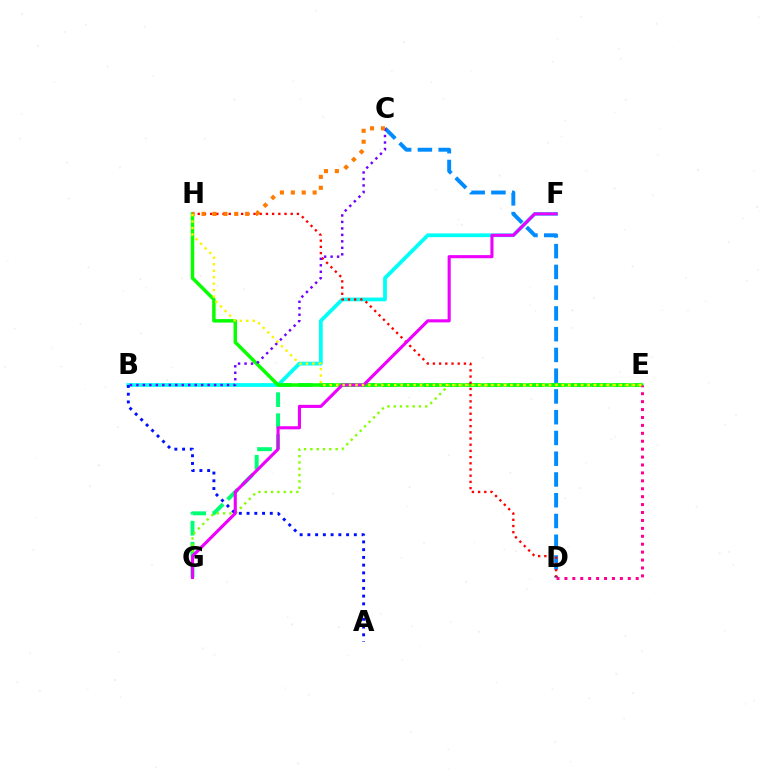{('B', 'F'): [{'color': '#00fff6', 'line_style': 'solid', 'thickness': 2.71}], ('E', 'G'): [{'color': '#00ff74', 'line_style': 'dashed', 'thickness': 2.85}, {'color': '#84ff00', 'line_style': 'dotted', 'thickness': 1.72}], ('A', 'B'): [{'color': '#0010ff', 'line_style': 'dotted', 'thickness': 2.1}], ('E', 'H'): [{'color': '#08ff00', 'line_style': 'solid', 'thickness': 2.5}, {'color': '#fcf500', 'line_style': 'dotted', 'thickness': 1.75}], ('C', 'D'): [{'color': '#008cff', 'line_style': 'dashed', 'thickness': 2.82}], ('D', 'H'): [{'color': '#ff0000', 'line_style': 'dotted', 'thickness': 1.68}], ('F', 'G'): [{'color': '#ee00ff', 'line_style': 'solid', 'thickness': 2.23}], ('B', 'C'): [{'color': '#7200ff', 'line_style': 'dotted', 'thickness': 1.76}], ('C', 'H'): [{'color': '#ff7c00', 'line_style': 'dotted', 'thickness': 2.96}], ('D', 'E'): [{'color': '#ff0094', 'line_style': 'dotted', 'thickness': 2.15}]}